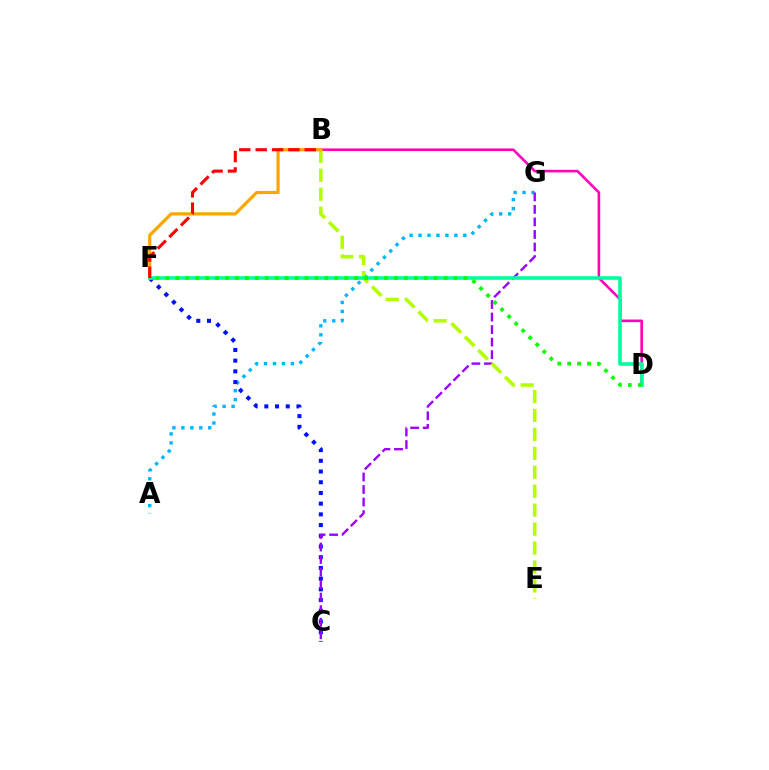{('A', 'G'): [{'color': '#00b5ff', 'line_style': 'dotted', 'thickness': 2.43}], ('B', 'D'): [{'color': '#ff00bd', 'line_style': 'solid', 'thickness': 1.88}], ('C', 'F'): [{'color': '#0010ff', 'line_style': 'dotted', 'thickness': 2.91}], ('C', 'G'): [{'color': '#9b00ff', 'line_style': 'dashed', 'thickness': 1.7}], ('B', 'E'): [{'color': '#b3ff00', 'line_style': 'dashed', 'thickness': 2.57}], ('B', 'F'): [{'color': '#ffa500', 'line_style': 'solid', 'thickness': 2.31}, {'color': '#ff0000', 'line_style': 'dashed', 'thickness': 2.22}], ('D', 'F'): [{'color': '#00ff9d', 'line_style': 'solid', 'thickness': 2.57}, {'color': '#08ff00', 'line_style': 'dotted', 'thickness': 2.7}]}